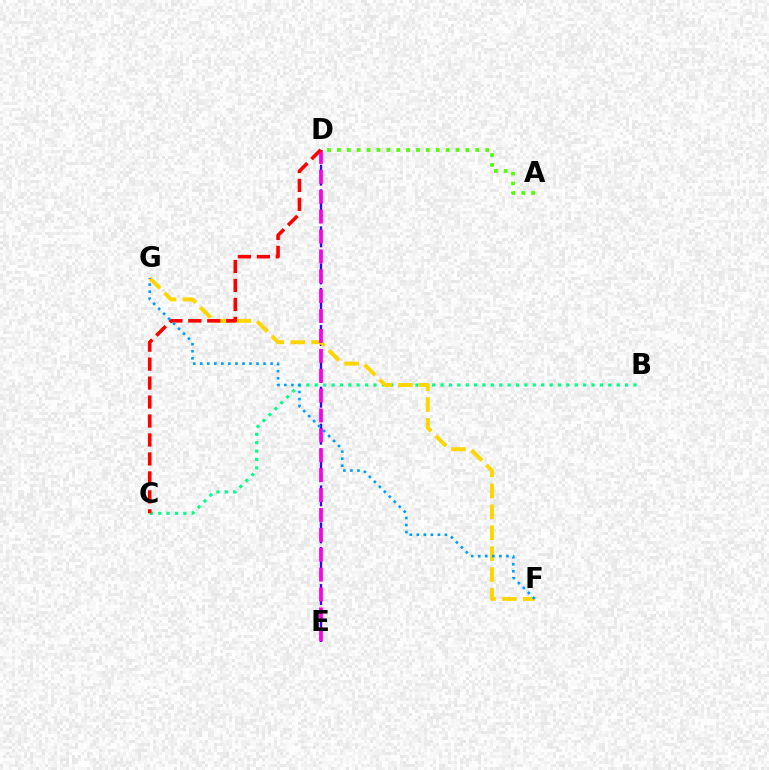{('B', 'C'): [{'color': '#00ff86', 'line_style': 'dotted', 'thickness': 2.28}], ('D', 'E'): [{'color': '#3700ff', 'line_style': 'dashed', 'thickness': 1.68}, {'color': '#ff00ed', 'line_style': 'dashed', 'thickness': 2.7}], ('F', 'G'): [{'color': '#ffd500', 'line_style': 'dashed', 'thickness': 2.84}, {'color': '#009eff', 'line_style': 'dotted', 'thickness': 1.91}], ('C', 'D'): [{'color': '#ff0000', 'line_style': 'dashed', 'thickness': 2.58}], ('A', 'D'): [{'color': '#4fff00', 'line_style': 'dotted', 'thickness': 2.69}]}